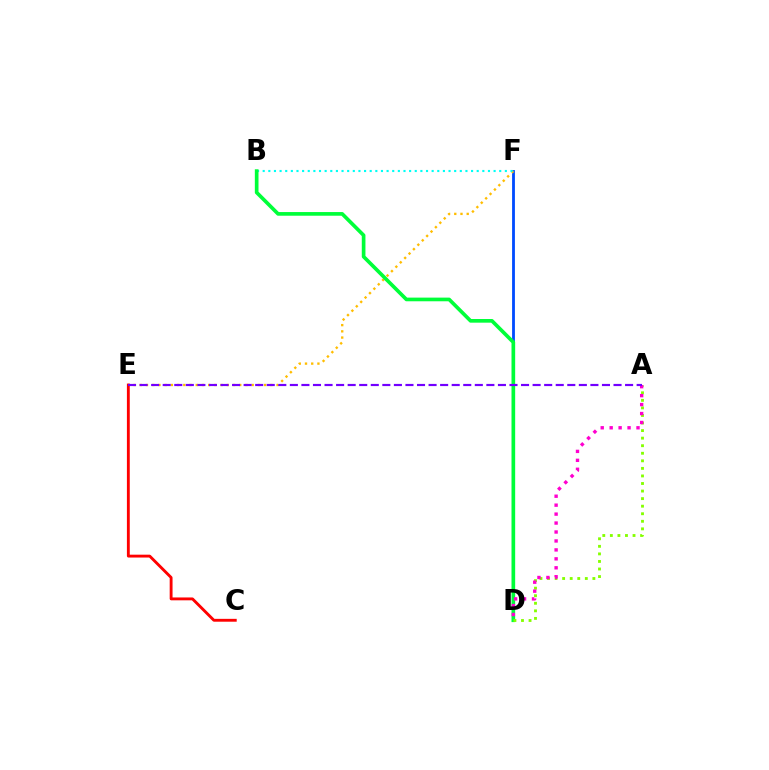{('D', 'F'): [{'color': '#004bff', 'line_style': 'solid', 'thickness': 2.03}], ('E', 'F'): [{'color': '#ffbd00', 'line_style': 'dotted', 'thickness': 1.69}], ('B', 'F'): [{'color': '#00fff6', 'line_style': 'dotted', 'thickness': 1.53}], ('B', 'D'): [{'color': '#00ff39', 'line_style': 'solid', 'thickness': 2.64}], ('A', 'D'): [{'color': '#84ff00', 'line_style': 'dotted', 'thickness': 2.05}, {'color': '#ff00cf', 'line_style': 'dotted', 'thickness': 2.43}], ('C', 'E'): [{'color': '#ff0000', 'line_style': 'solid', 'thickness': 2.06}], ('A', 'E'): [{'color': '#7200ff', 'line_style': 'dashed', 'thickness': 1.57}]}